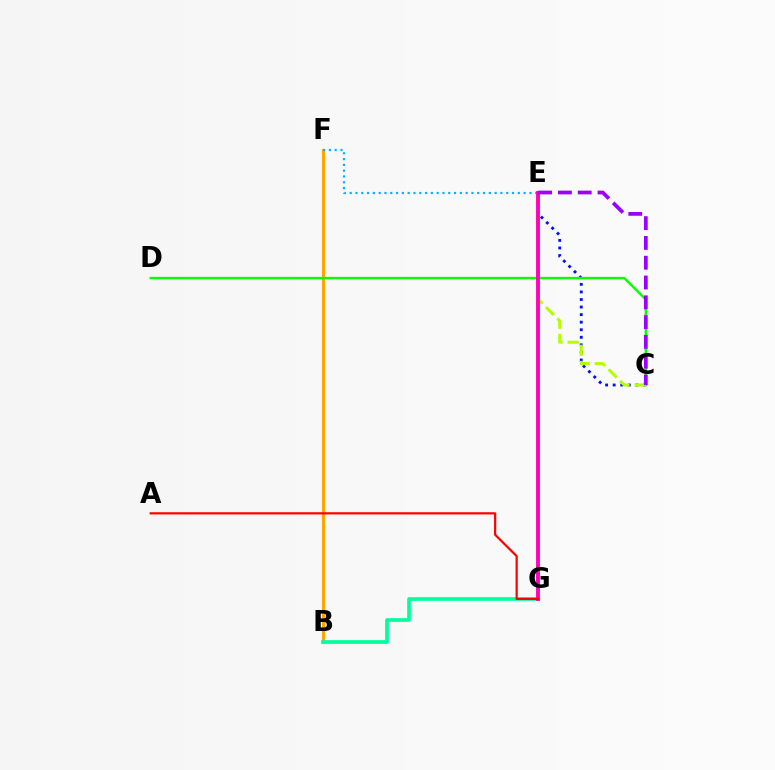{('C', 'E'): [{'color': '#0010ff', 'line_style': 'dotted', 'thickness': 2.05}, {'color': '#b3ff00', 'line_style': 'dashed', 'thickness': 2.2}, {'color': '#9b00ff', 'line_style': 'dashed', 'thickness': 2.69}], ('B', 'F'): [{'color': '#ffa500', 'line_style': 'solid', 'thickness': 2.25}], ('B', 'G'): [{'color': '#00ff9d', 'line_style': 'solid', 'thickness': 2.65}], ('E', 'F'): [{'color': '#00b5ff', 'line_style': 'dotted', 'thickness': 1.58}], ('C', 'D'): [{'color': '#08ff00', 'line_style': 'solid', 'thickness': 1.74}], ('E', 'G'): [{'color': '#ff00bd', 'line_style': 'solid', 'thickness': 2.79}], ('A', 'G'): [{'color': '#ff0000', 'line_style': 'solid', 'thickness': 1.59}]}